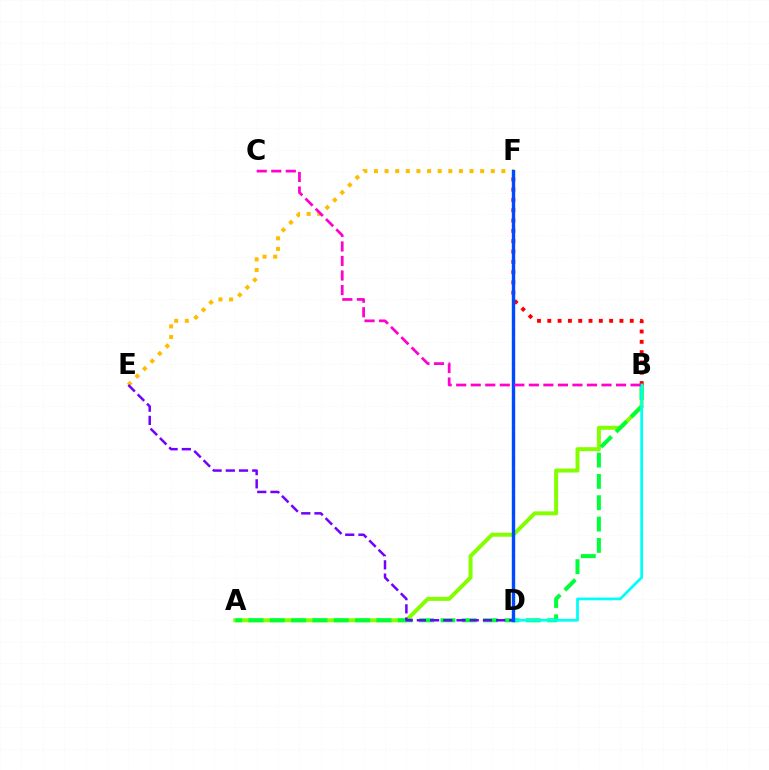{('A', 'B'): [{'color': '#84ff00', 'line_style': 'solid', 'thickness': 2.87}, {'color': '#00ff39', 'line_style': 'dashed', 'thickness': 2.9}], ('E', 'F'): [{'color': '#ffbd00', 'line_style': 'dotted', 'thickness': 2.89}], ('D', 'E'): [{'color': '#7200ff', 'line_style': 'dashed', 'thickness': 1.79}], ('B', 'F'): [{'color': '#ff0000', 'line_style': 'dotted', 'thickness': 2.8}], ('B', 'D'): [{'color': '#00fff6', 'line_style': 'solid', 'thickness': 1.97}], ('D', 'F'): [{'color': '#004bff', 'line_style': 'solid', 'thickness': 2.45}], ('B', 'C'): [{'color': '#ff00cf', 'line_style': 'dashed', 'thickness': 1.97}]}